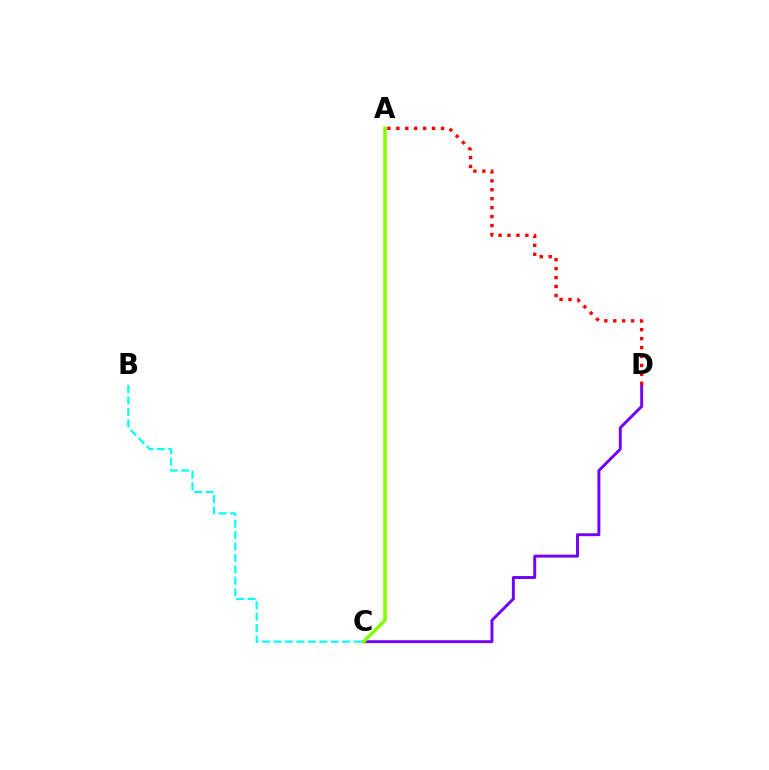{('C', 'D'): [{'color': '#7200ff', 'line_style': 'solid', 'thickness': 2.1}], ('A', 'C'): [{'color': '#84ff00', 'line_style': 'solid', 'thickness': 2.55}], ('A', 'D'): [{'color': '#ff0000', 'line_style': 'dotted', 'thickness': 2.43}], ('B', 'C'): [{'color': '#00fff6', 'line_style': 'dashed', 'thickness': 1.56}]}